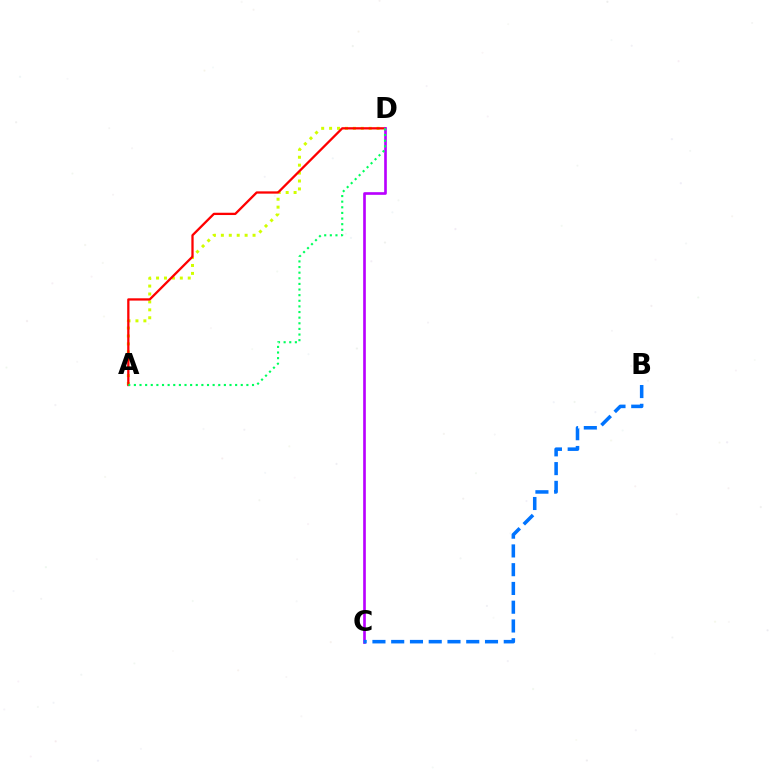{('A', 'D'): [{'color': '#d1ff00', 'line_style': 'dotted', 'thickness': 2.15}, {'color': '#ff0000', 'line_style': 'solid', 'thickness': 1.65}, {'color': '#00ff5c', 'line_style': 'dotted', 'thickness': 1.53}], ('C', 'D'): [{'color': '#b900ff', 'line_style': 'solid', 'thickness': 1.91}], ('B', 'C'): [{'color': '#0074ff', 'line_style': 'dashed', 'thickness': 2.55}]}